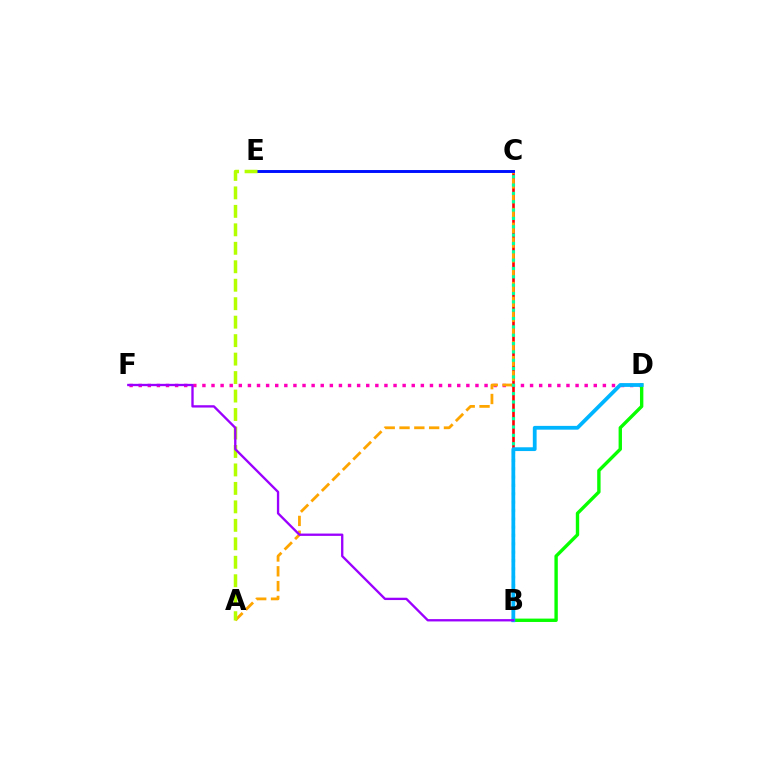{('D', 'F'): [{'color': '#ff00bd', 'line_style': 'dotted', 'thickness': 2.47}], ('B', 'C'): [{'color': '#ff0000', 'line_style': 'solid', 'thickness': 1.9}, {'color': '#00ff9d', 'line_style': 'dotted', 'thickness': 2.27}], ('A', 'C'): [{'color': '#ffa500', 'line_style': 'dashed', 'thickness': 2.01}], ('C', 'E'): [{'color': '#0010ff', 'line_style': 'solid', 'thickness': 2.1}], ('B', 'D'): [{'color': '#08ff00', 'line_style': 'solid', 'thickness': 2.43}, {'color': '#00b5ff', 'line_style': 'solid', 'thickness': 2.73}], ('A', 'E'): [{'color': '#b3ff00', 'line_style': 'dashed', 'thickness': 2.51}], ('B', 'F'): [{'color': '#9b00ff', 'line_style': 'solid', 'thickness': 1.68}]}